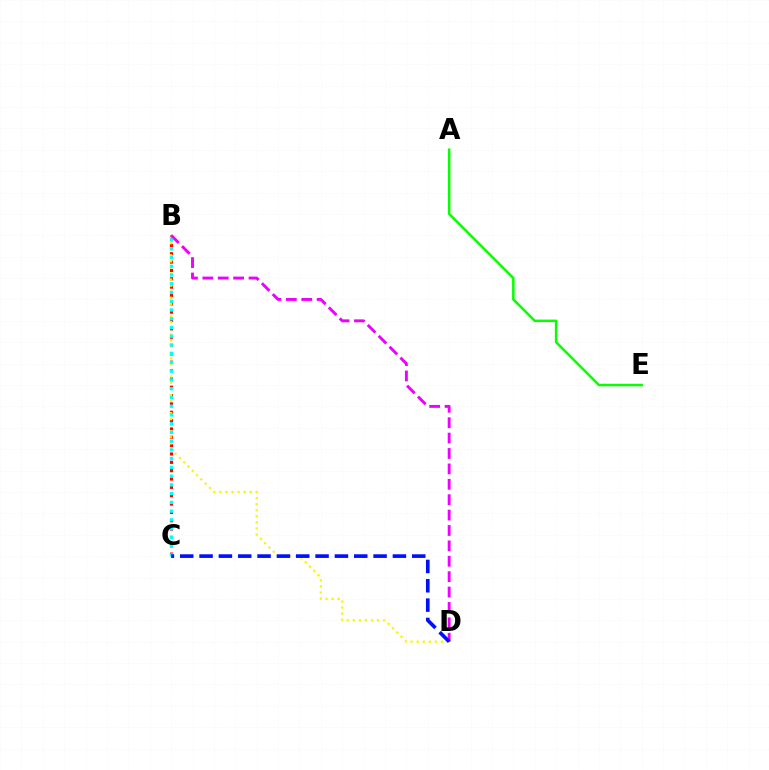{('B', 'C'): [{'color': '#ff0000', 'line_style': 'dotted', 'thickness': 2.27}, {'color': '#00fff6', 'line_style': 'dotted', 'thickness': 2.38}], ('B', 'D'): [{'color': '#fcf500', 'line_style': 'dotted', 'thickness': 1.65}, {'color': '#ee00ff', 'line_style': 'dashed', 'thickness': 2.09}], ('A', 'E'): [{'color': '#08ff00', 'line_style': 'solid', 'thickness': 1.81}], ('C', 'D'): [{'color': '#0010ff', 'line_style': 'dashed', 'thickness': 2.63}]}